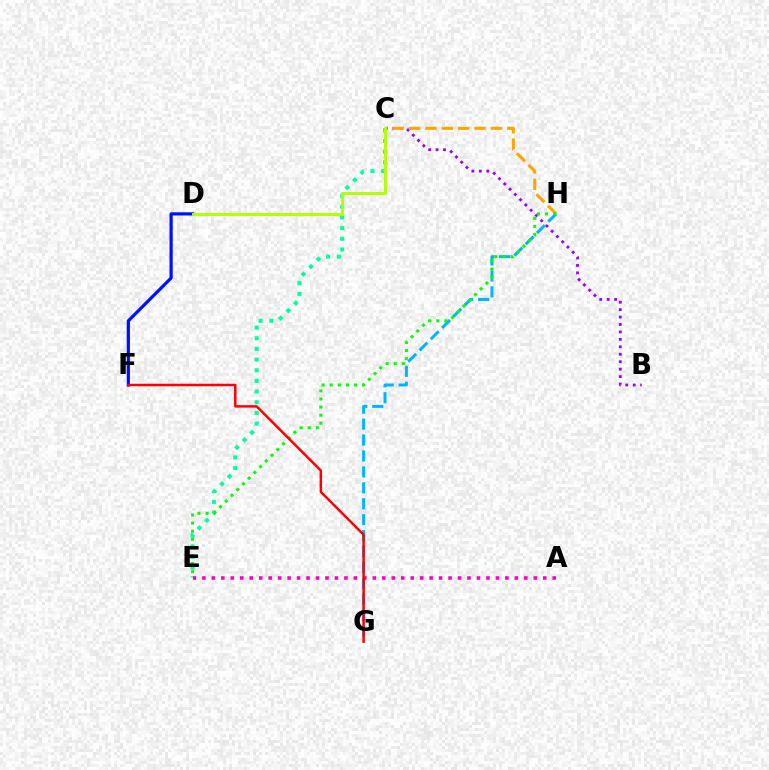{('D', 'F'): [{'color': '#0010ff', 'line_style': 'solid', 'thickness': 2.31}], ('B', 'C'): [{'color': '#9b00ff', 'line_style': 'dotted', 'thickness': 2.02}], ('C', 'H'): [{'color': '#ffa500', 'line_style': 'dashed', 'thickness': 2.22}], ('C', 'E'): [{'color': '#00ff9d', 'line_style': 'dotted', 'thickness': 2.9}], ('G', 'H'): [{'color': '#00b5ff', 'line_style': 'dashed', 'thickness': 2.16}], ('E', 'H'): [{'color': '#08ff00', 'line_style': 'dotted', 'thickness': 2.2}], ('C', 'D'): [{'color': '#b3ff00', 'line_style': 'solid', 'thickness': 2.09}], ('A', 'E'): [{'color': '#ff00bd', 'line_style': 'dotted', 'thickness': 2.57}], ('F', 'G'): [{'color': '#ff0000', 'line_style': 'solid', 'thickness': 1.78}]}